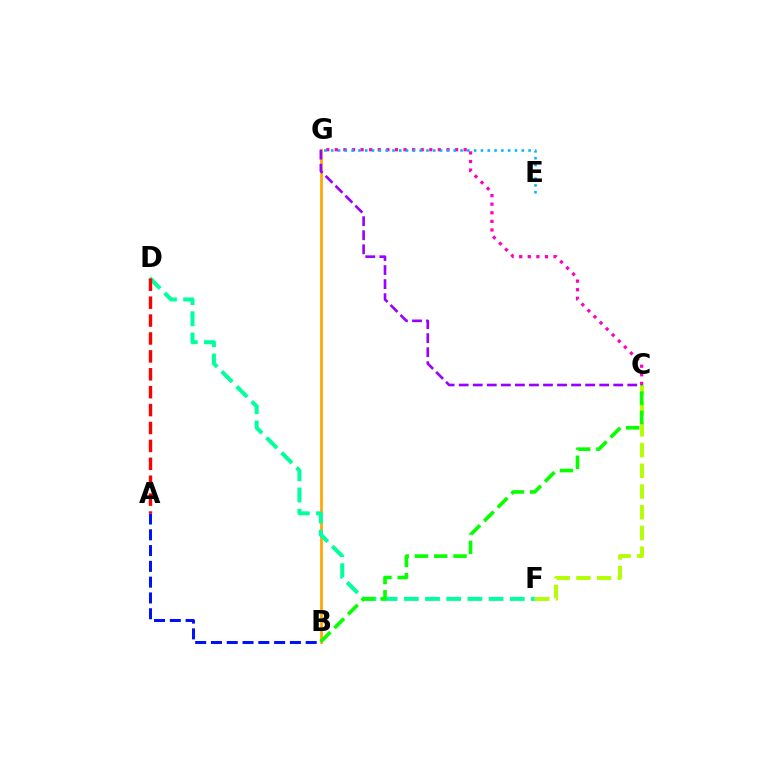{('B', 'G'): [{'color': '#ffa500', 'line_style': 'solid', 'thickness': 1.94}], ('D', 'F'): [{'color': '#00ff9d', 'line_style': 'dashed', 'thickness': 2.88}], ('C', 'G'): [{'color': '#ff00bd', 'line_style': 'dotted', 'thickness': 2.33}, {'color': '#9b00ff', 'line_style': 'dashed', 'thickness': 1.91}], ('C', 'F'): [{'color': '#b3ff00', 'line_style': 'dashed', 'thickness': 2.82}], ('A', 'D'): [{'color': '#ff0000', 'line_style': 'dashed', 'thickness': 2.43}], ('E', 'G'): [{'color': '#00b5ff', 'line_style': 'dotted', 'thickness': 1.85}], ('B', 'C'): [{'color': '#08ff00', 'line_style': 'dashed', 'thickness': 2.62}], ('A', 'B'): [{'color': '#0010ff', 'line_style': 'dashed', 'thickness': 2.14}]}